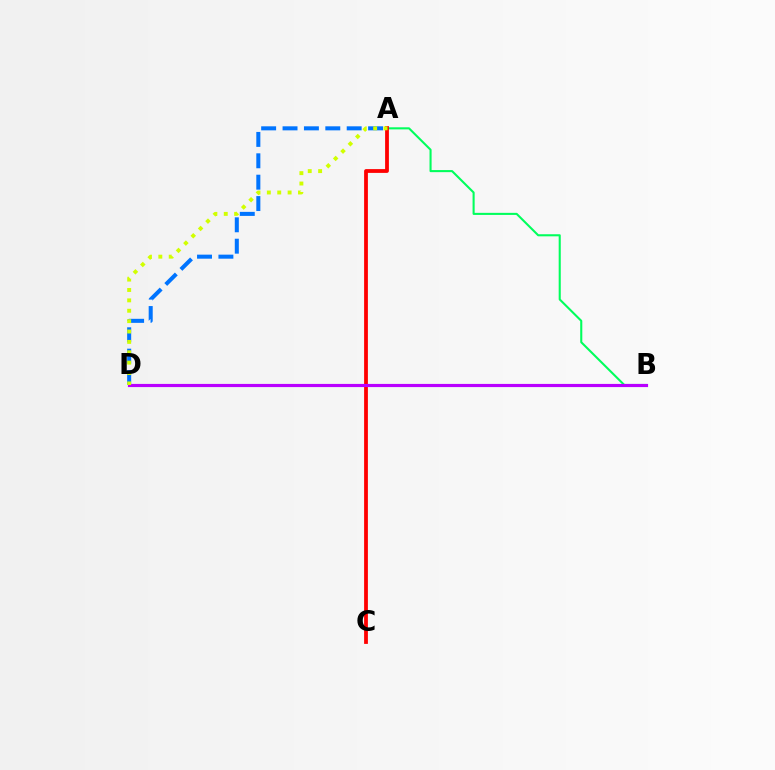{('A', 'B'): [{'color': '#00ff5c', 'line_style': 'solid', 'thickness': 1.5}], ('A', 'D'): [{'color': '#0074ff', 'line_style': 'dashed', 'thickness': 2.91}, {'color': '#d1ff00', 'line_style': 'dotted', 'thickness': 2.82}], ('A', 'C'): [{'color': '#ff0000', 'line_style': 'solid', 'thickness': 2.72}], ('B', 'D'): [{'color': '#b900ff', 'line_style': 'solid', 'thickness': 2.28}]}